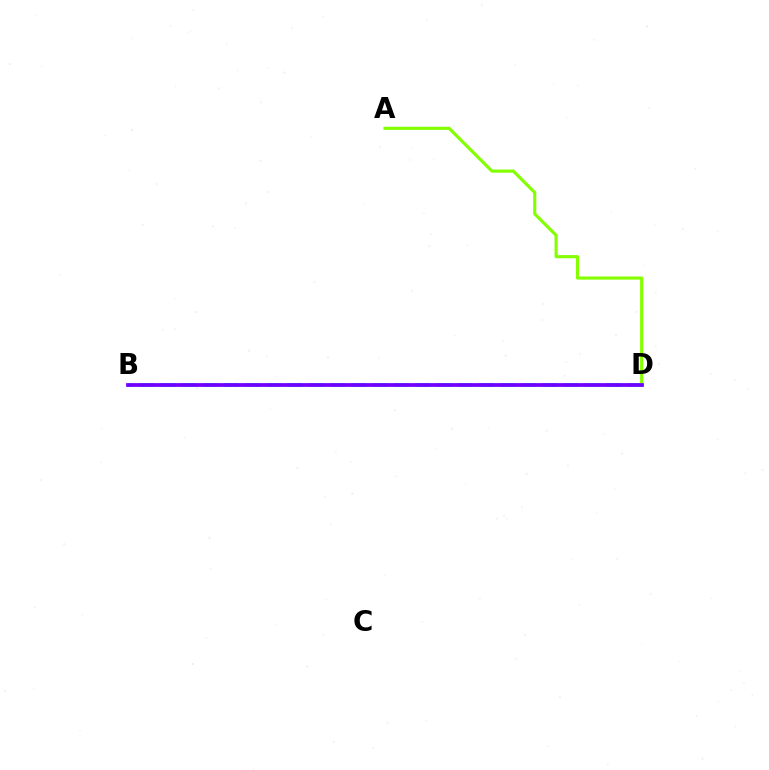{('B', 'D'): [{'color': '#00fff6', 'line_style': 'dashed', 'thickness': 2.88}, {'color': '#ff0000', 'line_style': 'dotted', 'thickness': 1.55}, {'color': '#7200ff', 'line_style': 'solid', 'thickness': 2.69}], ('A', 'D'): [{'color': '#84ff00', 'line_style': 'solid', 'thickness': 2.26}]}